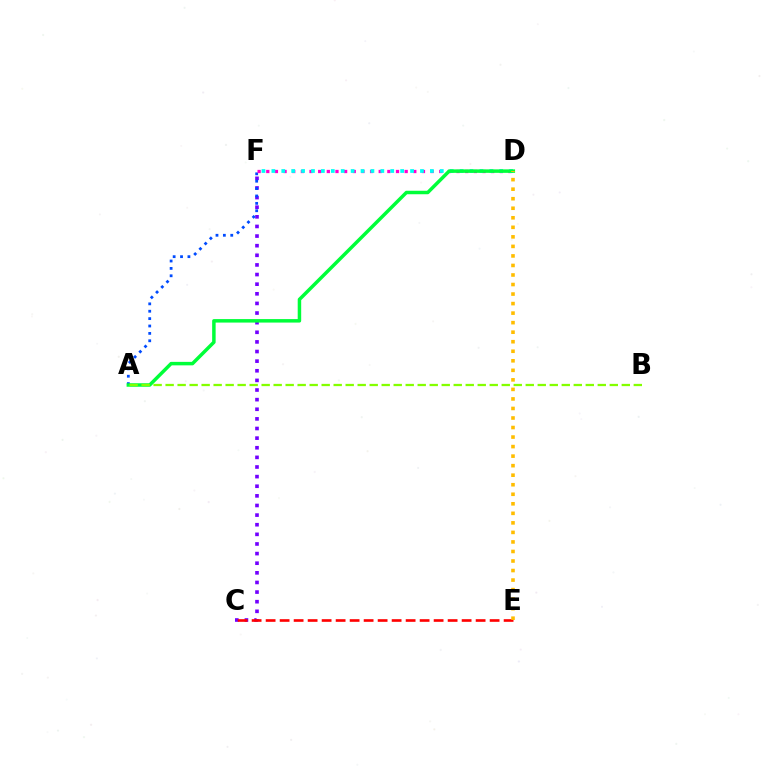{('C', 'F'): [{'color': '#7200ff', 'line_style': 'dotted', 'thickness': 2.61}], ('A', 'F'): [{'color': '#004bff', 'line_style': 'dotted', 'thickness': 2.01}], ('C', 'E'): [{'color': '#ff0000', 'line_style': 'dashed', 'thickness': 1.9}], ('D', 'F'): [{'color': '#ff00cf', 'line_style': 'dotted', 'thickness': 2.35}, {'color': '#00fff6', 'line_style': 'dotted', 'thickness': 2.69}], ('A', 'D'): [{'color': '#00ff39', 'line_style': 'solid', 'thickness': 2.51}], ('D', 'E'): [{'color': '#ffbd00', 'line_style': 'dotted', 'thickness': 2.59}], ('A', 'B'): [{'color': '#84ff00', 'line_style': 'dashed', 'thickness': 1.63}]}